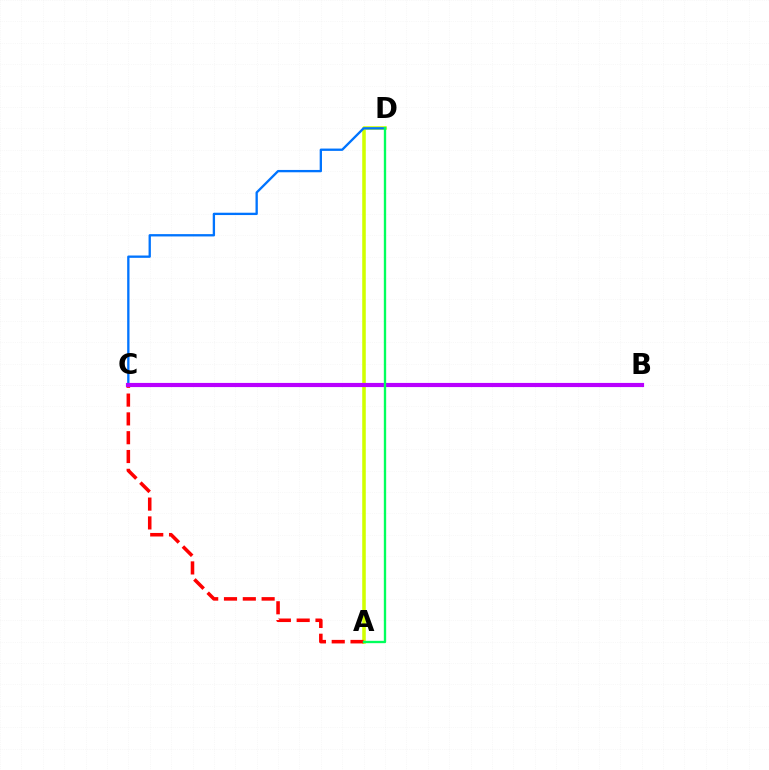{('A', 'D'): [{'color': '#d1ff00', 'line_style': 'solid', 'thickness': 2.56}, {'color': '#00ff5c', 'line_style': 'solid', 'thickness': 1.69}], ('C', 'D'): [{'color': '#0074ff', 'line_style': 'solid', 'thickness': 1.67}], ('A', 'C'): [{'color': '#ff0000', 'line_style': 'dashed', 'thickness': 2.56}], ('B', 'C'): [{'color': '#b900ff', 'line_style': 'solid', 'thickness': 2.99}]}